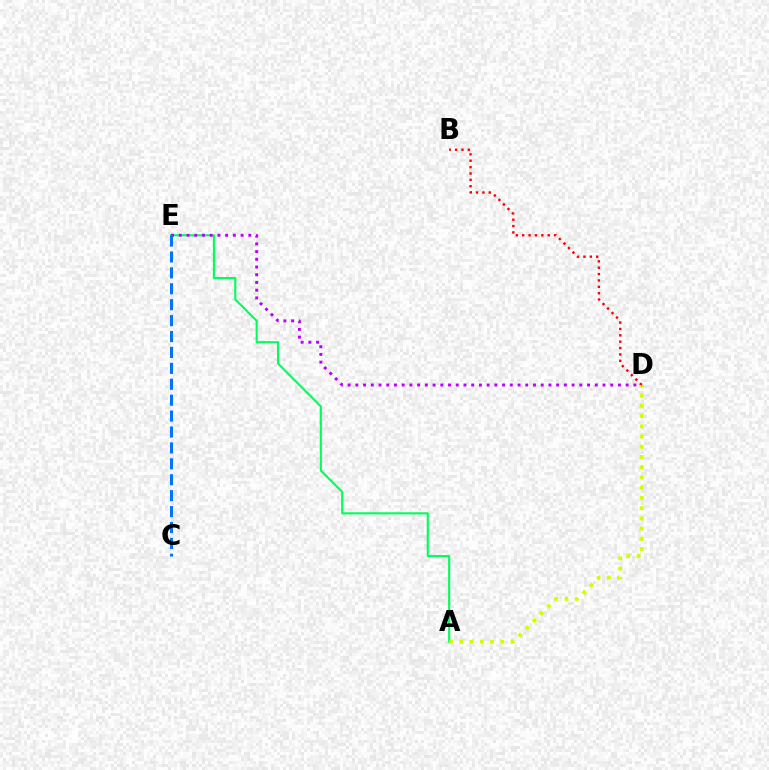{('A', 'E'): [{'color': '#00ff5c', 'line_style': 'solid', 'thickness': 1.53}], ('B', 'D'): [{'color': '#ff0000', 'line_style': 'dotted', 'thickness': 1.73}], ('A', 'D'): [{'color': '#d1ff00', 'line_style': 'dotted', 'thickness': 2.78}], ('D', 'E'): [{'color': '#b900ff', 'line_style': 'dotted', 'thickness': 2.1}], ('C', 'E'): [{'color': '#0074ff', 'line_style': 'dashed', 'thickness': 2.16}]}